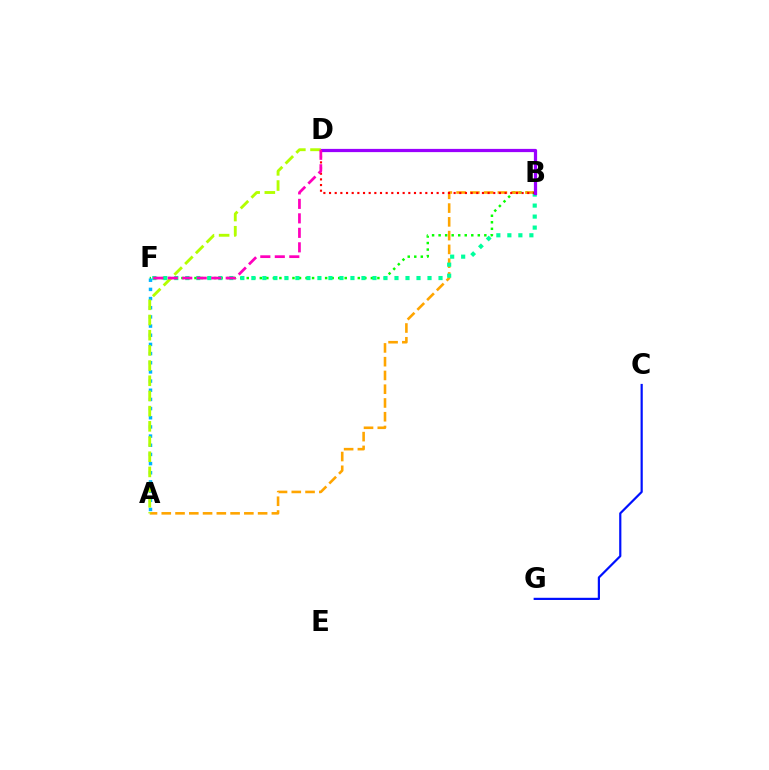{('B', 'F'): [{'color': '#08ff00', 'line_style': 'dotted', 'thickness': 1.77}, {'color': '#00ff9d', 'line_style': 'dotted', 'thickness': 2.99}], ('A', 'B'): [{'color': '#ffa500', 'line_style': 'dashed', 'thickness': 1.87}], ('A', 'F'): [{'color': '#00b5ff', 'line_style': 'dotted', 'thickness': 2.49}], ('C', 'G'): [{'color': '#0010ff', 'line_style': 'solid', 'thickness': 1.58}], ('B', 'D'): [{'color': '#ff0000', 'line_style': 'dotted', 'thickness': 1.54}, {'color': '#9b00ff', 'line_style': 'solid', 'thickness': 2.33}], ('A', 'D'): [{'color': '#b3ff00', 'line_style': 'dashed', 'thickness': 2.06}], ('D', 'F'): [{'color': '#ff00bd', 'line_style': 'dashed', 'thickness': 1.97}]}